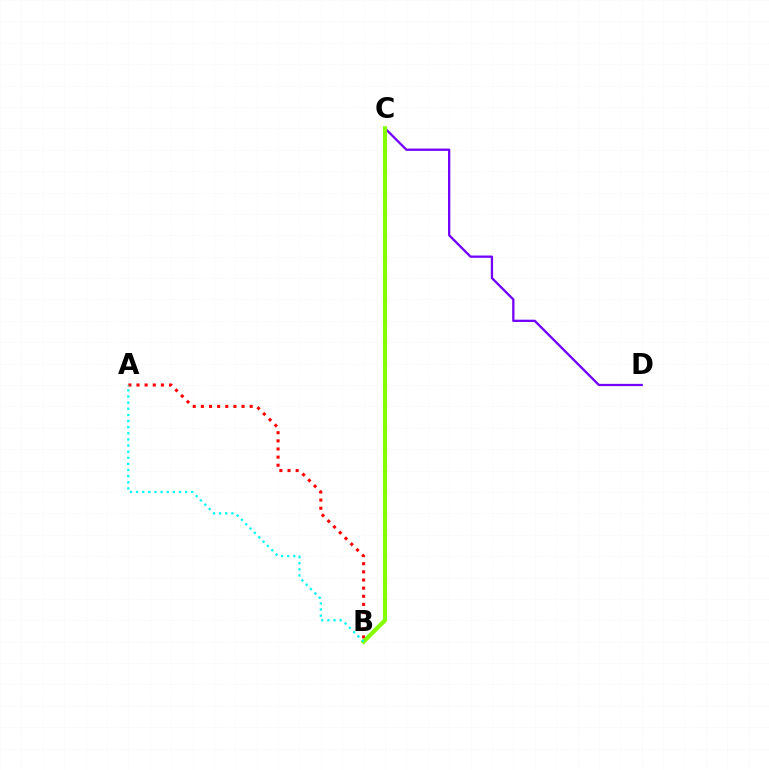{('C', 'D'): [{'color': '#7200ff', 'line_style': 'solid', 'thickness': 1.65}], ('A', 'B'): [{'color': '#ff0000', 'line_style': 'dotted', 'thickness': 2.21}, {'color': '#00fff6', 'line_style': 'dotted', 'thickness': 1.66}], ('B', 'C'): [{'color': '#84ff00', 'line_style': 'solid', 'thickness': 2.99}]}